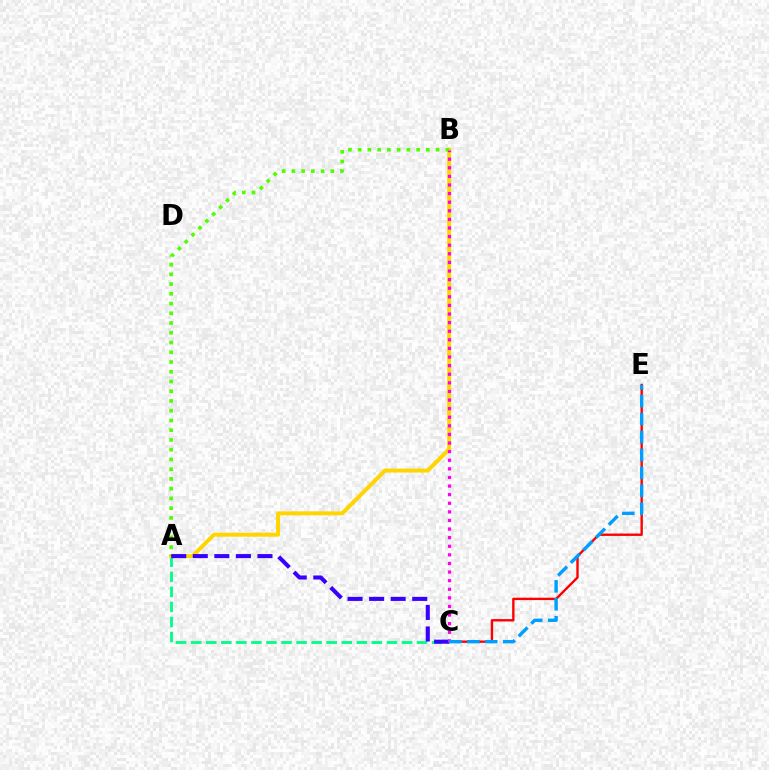{('C', 'E'): [{'color': '#ff0000', 'line_style': 'solid', 'thickness': 1.7}, {'color': '#009eff', 'line_style': 'dashed', 'thickness': 2.44}], ('A', 'C'): [{'color': '#00ff86', 'line_style': 'dashed', 'thickness': 2.05}, {'color': '#3700ff', 'line_style': 'dashed', 'thickness': 2.93}], ('A', 'B'): [{'color': '#ffd500', 'line_style': 'solid', 'thickness': 2.87}, {'color': '#4fff00', 'line_style': 'dotted', 'thickness': 2.65}], ('B', 'C'): [{'color': '#ff00ed', 'line_style': 'dotted', 'thickness': 2.34}]}